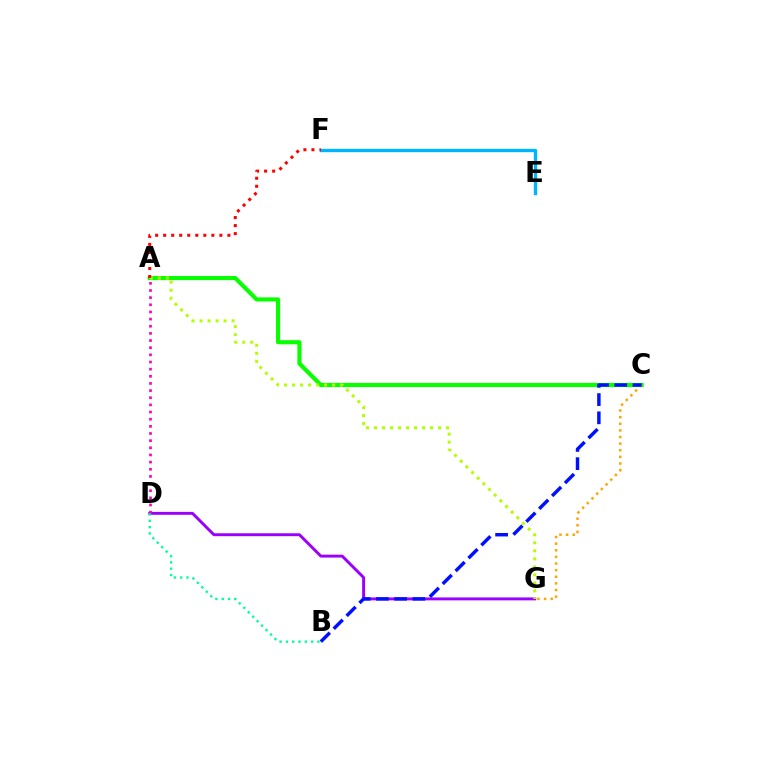{('A', 'C'): [{'color': '#08ff00', 'line_style': 'solid', 'thickness': 2.97}], ('D', 'G'): [{'color': '#9b00ff', 'line_style': 'solid', 'thickness': 2.1}], ('E', 'F'): [{'color': '#00b5ff', 'line_style': 'solid', 'thickness': 2.42}], ('C', 'G'): [{'color': '#ffa500', 'line_style': 'dotted', 'thickness': 1.8}], ('A', 'G'): [{'color': '#b3ff00', 'line_style': 'dotted', 'thickness': 2.18}], ('A', 'F'): [{'color': '#ff0000', 'line_style': 'dotted', 'thickness': 2.18}], ('A', 'D'): [{'color': '#ff00bd', 'line_style': 'dotted', 'thickness': 1.94}], ('B', 'C'): [{'color': '#0010ff', 'line_style': 'dashed', 'thickness': 2.48}], ('B', 'D'): [{'color': '#00ff9d', 'line_style': 'dotted', 'thickness': 1.71}]}